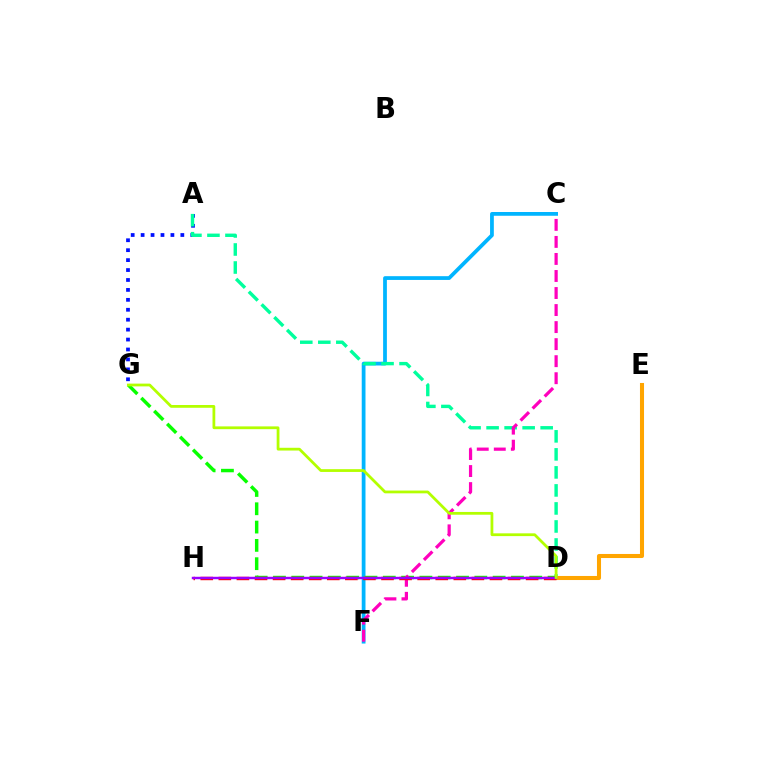{('A', 'G'): [{'color': '#0010ff', 'line_style': 'dotted', 'thickness': 2.7}], ('C', 'F'): [{'color': '#00b5ff', 'line_style': 'solid', 'thickness': 2.71}, {'color': '#ff00bd', 'line_style': 'dashed', 'thickness': 2.31}], ('A', 'D'): [{'color': '#00ff9d', 'line_style': 'dashed', 'thickness': 2.45}], ('D', 'E'): [{'color': '#ffa500', 'line_style': 'solid', 'thickness': 2.92}], ('D', 'G'): [{'color': '#08ff00', 'line_style': 'dashed', 'thickness': 2.49}, {'color': '#b3ff00', 'line_style': 'solid', 'thickness': 2.0}], ('D', 'H'): [{'color': '#ff0000', 'line_style': 'dashed', 'thickness': 2.46}, {'color': '#9b00ff', 'line_style': 'solid', 'thickness': 1.75}]}